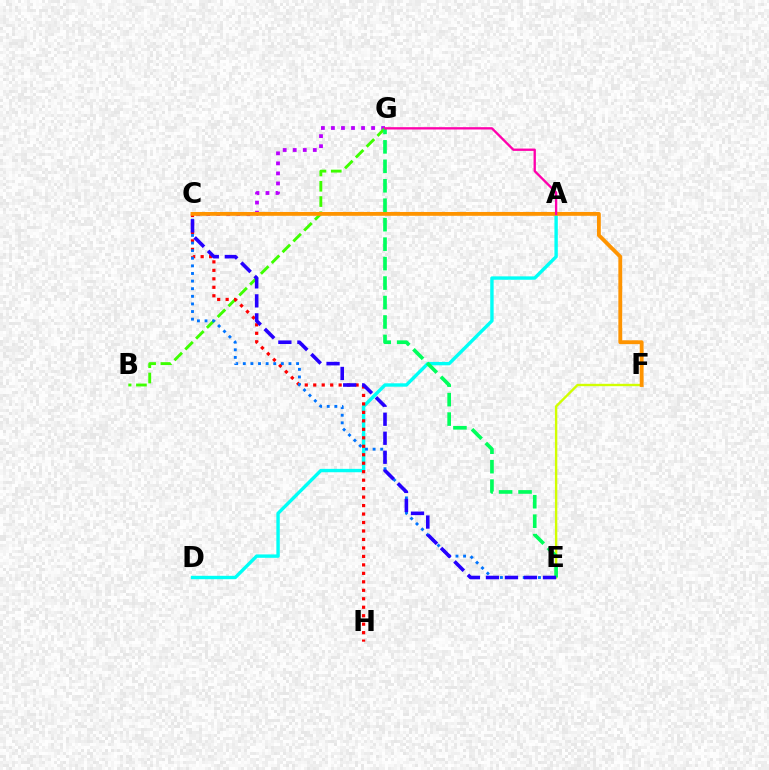{('C', 'G'): [{'color': '#b900ff', 'line_style': 'dotted', 'thickness': 2.73}], ('B', 'G'): [{'color': '#3dff00', 'line_style': 'dashed', 'thickness': 2.08}], ('A', 'D'): [{'color': '#00fff6', 'line_style': 'solid', 'thickness': 2.44}], ('C', 'H'): [{'color': '#ff0000', 'line_style': 'dotted', 'thickness': 2.3}], ('E', 'F'): [{'color': '#d1ff00', 'line_style': 'solid', 'thickness': 1.71}], ('C', 'E'): [{'color': '#0074ff', 'line_style': 'dotted', 'thickness': 2.07}, {'color': '#2500ff', 'line_style': 'dashed', 'thickness': 2.58}], ('C', 'F'): [{'color': '#ff9400', 'line_style': 'solid', 'thickness': 2.76}], ('E', 'G'): [{'color': '#00ff5c', 'line_style': 'dashed', 'thickness': 2.64}], ('A', 'G'): [{'color': '#ff00ac', 'line_style': 'solid', 'thickness': 1.67}]}